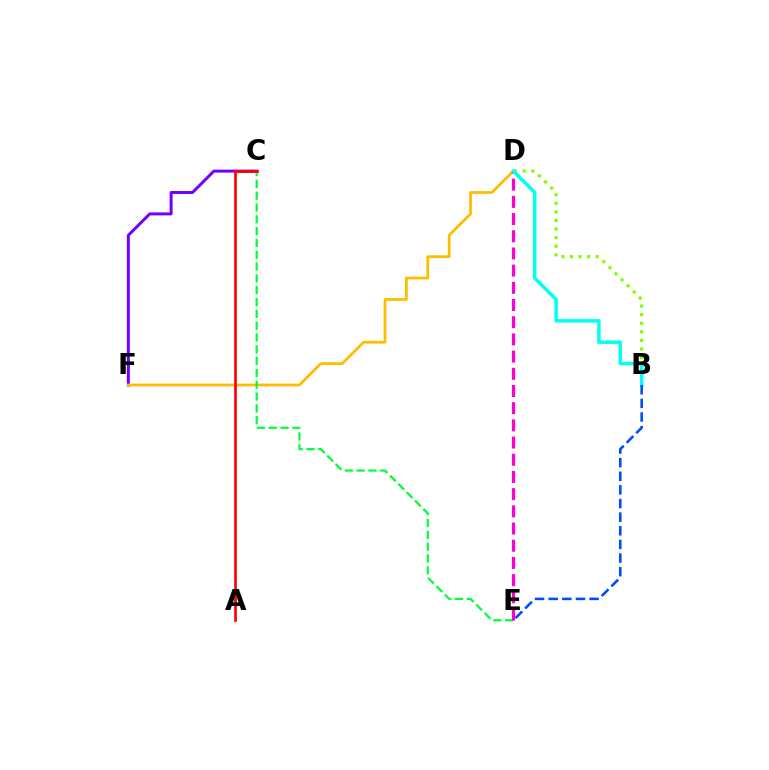{('B', 'D'): [{'color': '#84ff00', 'line_style': 'dotted', 'thickness': 2.33}, {'color': '#00fff6', 'line_style': 'solid', 'thickness': 2.51}], ('C', 'F'): [{'color': '#7200ff', 'line_style': 'solid', 'thickness': 2.15}], ('D', 'F'): [{'color': '#ffbd00', 'line_style': 'solid', 'thickness': 1.99}], ('C', 'E'): [{'color': '#00ff39', 'line_style': 'dashed', 'thickness': 1.61}], ('D', 'E'): [{'color': '#ff00cf', 'line_style': 'dashed', 'thickness': 2.34}], ('A', 'C'): [{'color': '#ff0000', 'line_style': 'solid', 'thickness': 1.94}], ('B', 'E'): [{'color': '#004bff', 'line_style': 'dashed', 'thickness': 1.85}]}